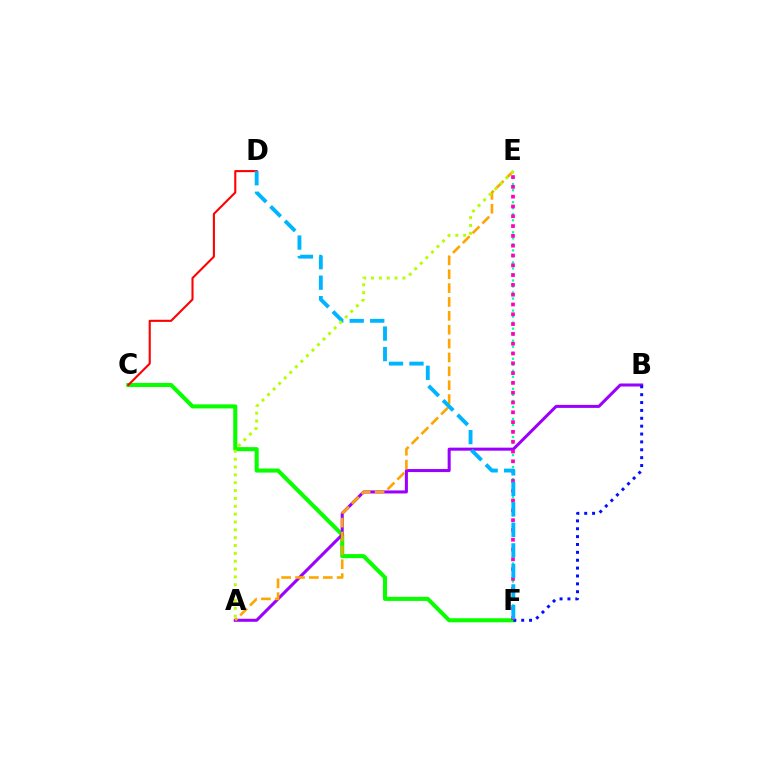{('E', 'F'): [{'color': '#00ff9d', 'line_style': 'dotted', 'thickness': 1.64}, {'color': '#ff00bd', 'line_style': 'dotted', 'thickness': 2.66}], ('C', 'F'): [{'color': '#08ff00', 'line_style': 'solid', 'thickness': 2.93}], ('A', 'B'): [{'color': '#9b00ff', 'line_style': 'solid', 'thickness': 2.18}], ('A', 'E'): [{'color': '#ffa500', 'line_style': 'dashed', 'thickness': 1.88}, {'color': '#b3ff00', 'line_style': 'dotted', 'thickness': 2.13}], ('C', 'D'): [{'color': '#ff0000', 'line_style': 'solid', 'thickness': 1.51}], ('B', 'F'): [{'color': '#0010ff', 'line_style': 'dotted', 'thickness': 2.14}], ('D', 'F'): [{'color': '#00b5ff', 'line_style': 'dashed', 'thickness': 2.79}]}